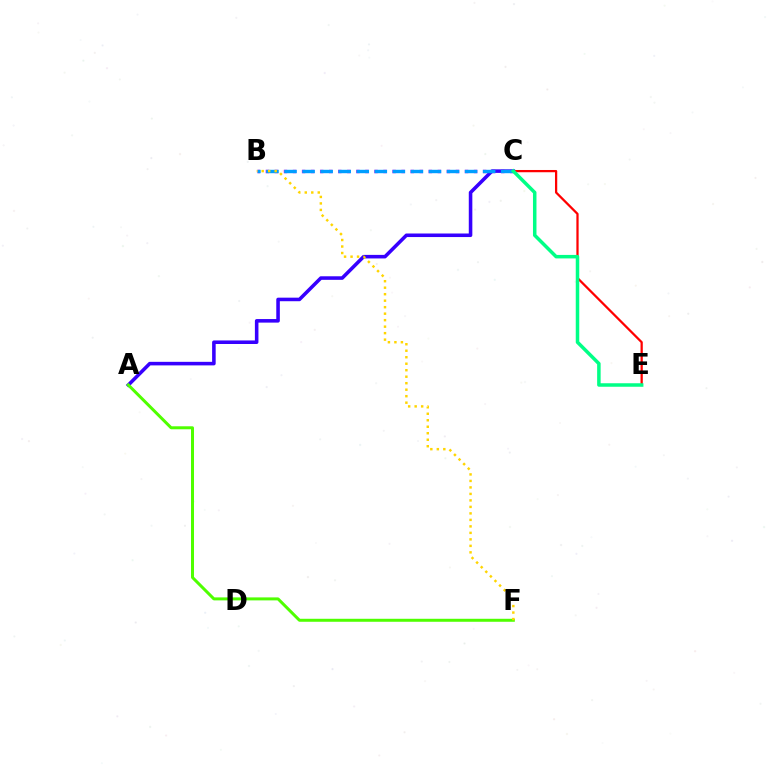{('B', 'C'): [{'color': '#ff00ed', 'line_style': 'dotted', 'thickness': 2.46}, {'color': '#009eff', 'line_style': 'dashed', 'thickness': 2.45}], ('A', 'C'): [{'color': '#3700ff', 'line_style': 'solid', 'thickness': 2.56}], ('A', 'F'): [{'color': '#4fff00', 'line_style': 'solid', 'thickness': 2.15}], ('C', 'E'): [{'color': '#ff0000', 'line_style': 'solid', 'thickness': 1.62}, {'color': '#00ff86', 'line_style': 'solid', 'thickness': 2.52}], ('B', 'F'): [{'color': '#ffd500', 'line_style': 'dotted', 'thickness': 1.76}]}